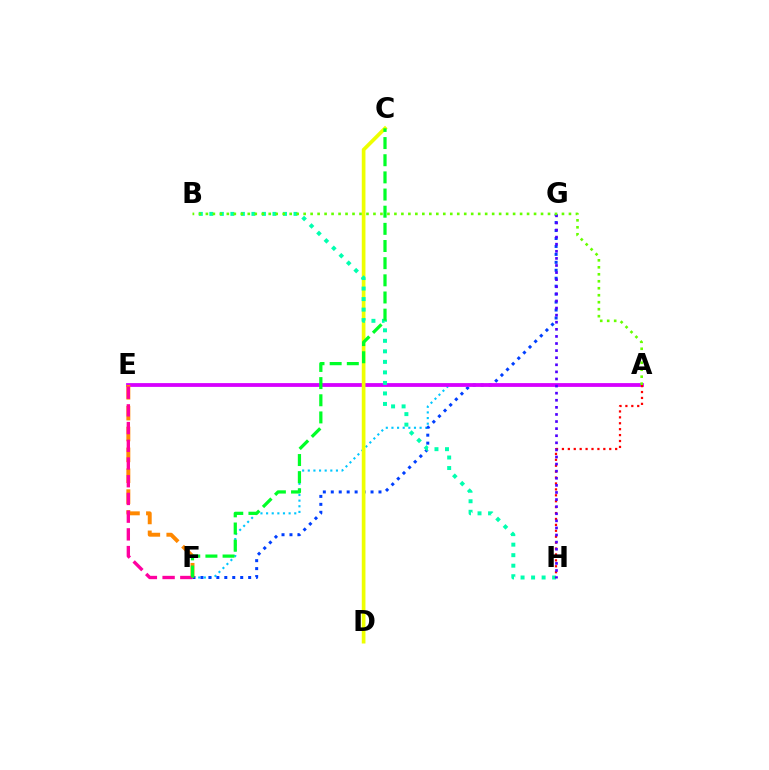{('A', 'F'): [{'color': '#00c7ff', 'line_style': 'dotted', 'thickness': 1.53}], ('F', 'G'): [{'color': '#003fff', 'line_style': 'dotted', 'thickness': 2.16}], ('A', 'E'): [{'color': '#d600ff', 'line_style': 'solid', 'thickness': 2.73}], ('E', 'F'): [{'color': '#ff8800', 'line_style': 'dashed', 'thickness': 2.84}, {'color': '#ff00a0', 'line_style': 'dashed', 'thickness': 2.41}], ('C', 'D'): [{'color': '#eeff00', 'line_style': 'solid', 'thickness': 2.65}], ('B', 'H'): [{'color': '#00ffaf', 'line_style': 'dotted', 'thickness': 2.86}], ('C', 'F'): [{'color': '#00ff27', 'line_style': 'dashed', 'thickness': 2.33}], ('A', 'H'): [{'color': '#ff0000', 'line_style': 'dotted', 'thickness': 1.61}], ('G', 'H'): [{'color': '#4f00ff', 'line_style': 'dotted', 'thickness': 1.93}], ('A', 'B'): [{'color': '#66ff00', 'line_style': 'dotted', 'thickness': 1.9}]}